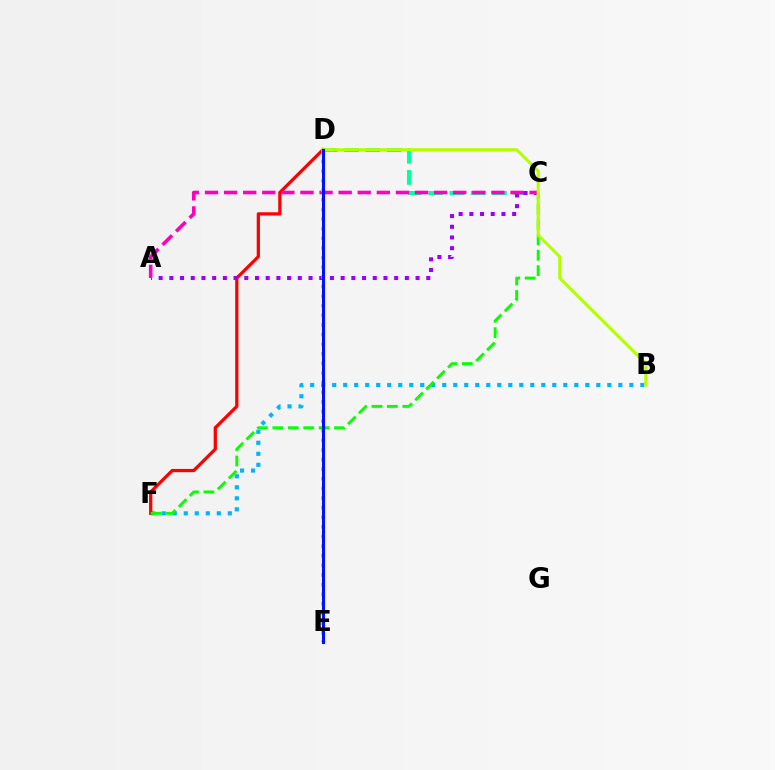{('B', 'F'): [{'color': '#00b5ff', 'line_style': 'dotted', 'thickness': 2.99}], ('D', 'F'): [{'color': '#ff0000', 'line_style': 'solid', 'thickness': 2.34}], ('C', 'D'): [{'color': '#00ff9d', 'line_style': 'dashed', 'thickness': 2.88}], ('C', 'F'): [{'color': '#08ff00', 'line_style': 'dashed', 'thickness': 2.09}], ('A', 'C'): [{'color': '#9b00ff', 'line_style': 'dotted', 'thickness': 2.91}, {'color': '#ff00bd', 'line_style': 'dashed', 'thickness': 2.59}], ('B', 'D'): [{'color': '#b3ff00', 'line_style': 'solid', 'thickness': 2.2}], ('D', 'E'): [{'color': '#ffa500', 'line_style': 'dotted', 'thickness': 2.61}, {'color': '#0010ff', 'line_style': 'solid', 'thickness': 2.21}]}